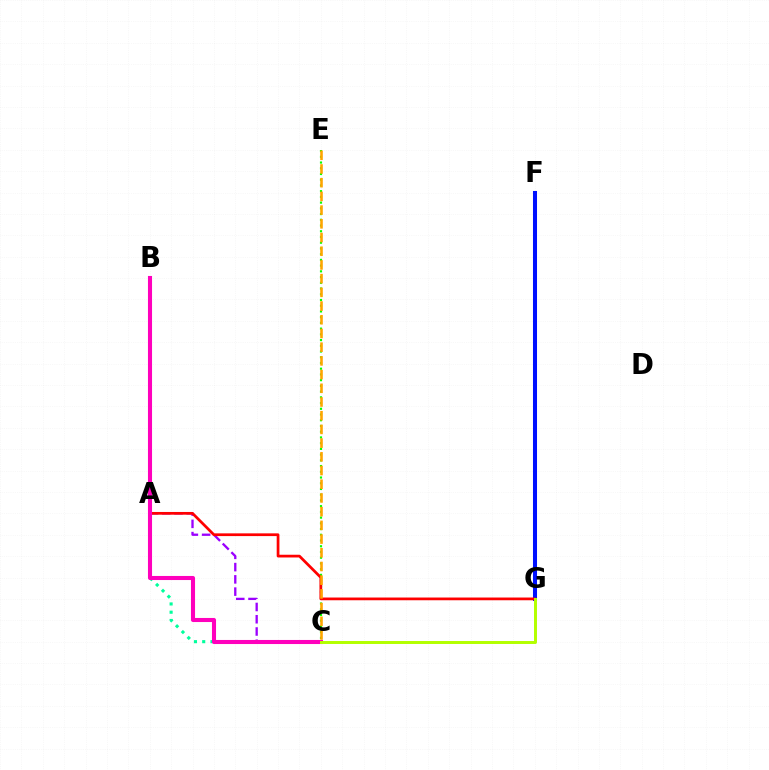{('A', 'C'): [{'color': '#00ff9d', 'line_style': 'dotted', 'thickness': 2.24}, {'color': '#9b00ff', 'line_style': 'dashed', 'thickness': 1.66}], ('C', 'E'): [{'color': '#08ff00', 'line_style': 'dotted', 'thickness': 1.56}, {'color': '#ffa500', 'line_style': 'dashed', 'thickness': 1.86}], ('F', 'G'): [{'color': '#00b5ff', 'line_style': 'solid', 'thickness': 2.88}, {'color': '#0010ff', 'line_style': 'solid', 'thickness': 2.91}], ('A', 'G'): [{'color': '#ff0000', 'line_style': 'solid', 'thickness': 1.97}], ('B', 'C'): [{'color': '#ff00bd', 'line_style': 'solid', 'thickness': 2.94}], ('C', 'G'): [{'color': '#b3ff00', 'line_style': 'solid', 'thickness': 2.14}]}